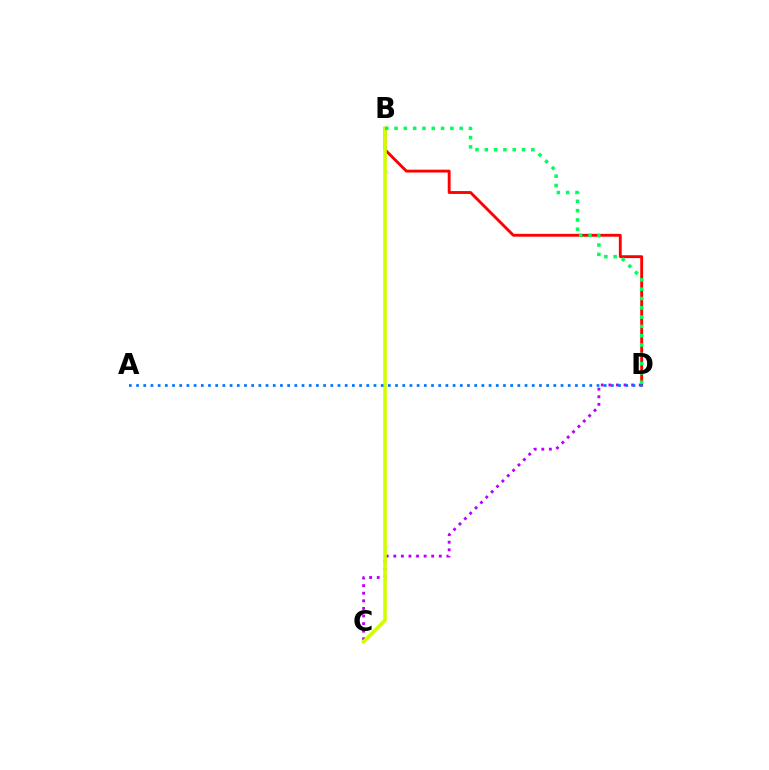{('B', 'D'): [{'color': '#ff0000', 'line_style': 'solid', 'thickness': 2.06}, {'color': '#00ff5c', 'line_style': 'dotted', 'thickness': 2.53}], ('C', 'D'): [{'color': '#b900ff', 'line_style': 'dotted', 'thickness': 2.06}], ('B', 'C'): [{'color': '#d1ff00', 'line_style': 'solid', 'thickness': 2.59}], ('A', 'D'): [{'color': '#0074ff', 'line_style': 'dotted', 'thickness': 1.95}]}